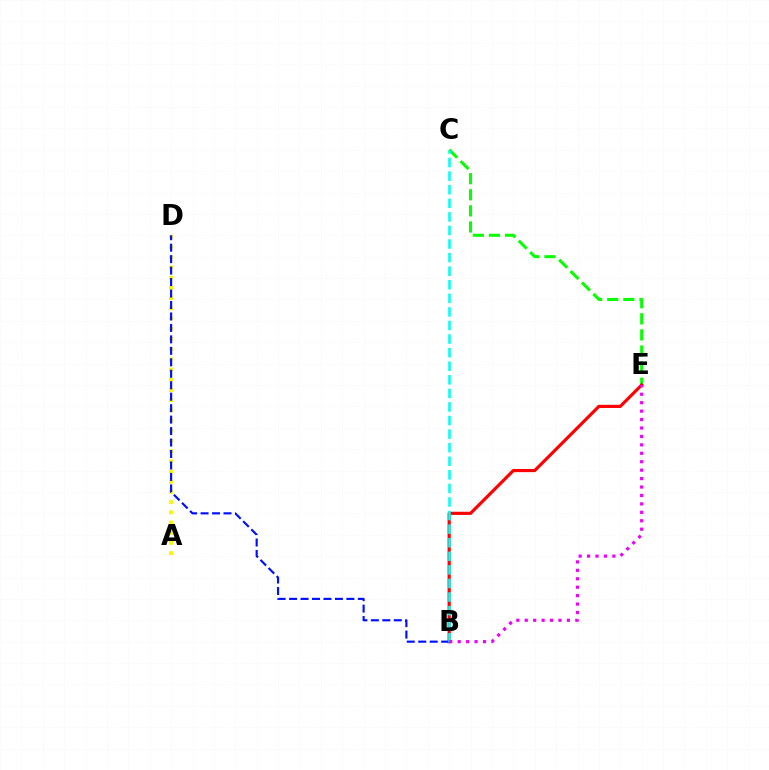{('C', 'E'): [{'color': '#08ff00', 'line_style': 'dashed', 'thickness': 2.19}], ('B', 'E'): [{'color': '#ff0000', 'line_style': 'solid', 'thickness': 2.28}, {'color': '#ee00ff', 'line_style': 'dotted', 'thickness': 2.29}], ('A', 'D'): [{'color': '#fcf500', 'line_style': 'dotted', 'thickness': 2.77}], ('B', 'D'): [{'color': '#0010ff', 'line_style': 'dashed', 'thickness': 1.56}], ('B', 'C'): [{'color': '#00fff6', 'line_style': 'dashed', 'thickness': 1.84}]}